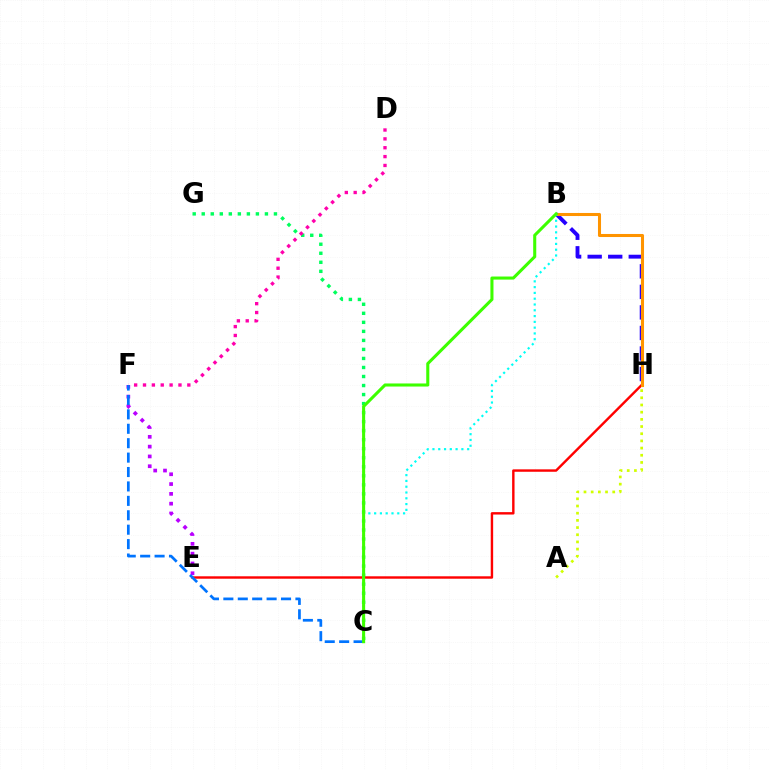{('C', 'G'): [{'color': '#00ff5c', 'line_style': 'dotted', 'thickness': 2.45}], ('B', 'H'): [{'color': '#2500ff', 'line_style': 'dashed', 'thickness': 2.79}, {'color': '#ff9400', 'line_style': 'solid', 'thickness': 2.2}], ('A', 'H'): [{'color': '#d1ff00', 'line_style': 'dotted', 'thickness': 1.95}], ('E', 'H'): [{'color': '#ff0000', 'line_style': 'solid', 'thickness': 1.74}], ('E', 'F'): [{'color': '#b900ff', 'line_style': 'dotted', 'thickness': 2.66}], ('B', 'C'): [{'color': '#00fff6', 'line_style': 'dotted', 'thickness': 1.57}, {'color': '#3dff00', 'line_style': 'solid', 'thickness': 2.21}], ('C', 'F'): [{'color': '#0074ff', 'line_style': 'dashed', 'thickness': 1.96}], ('D', 'F'): [{'color': '#ff00ac', 'line_style': 'dotted', 'thickness': 2.41}]}